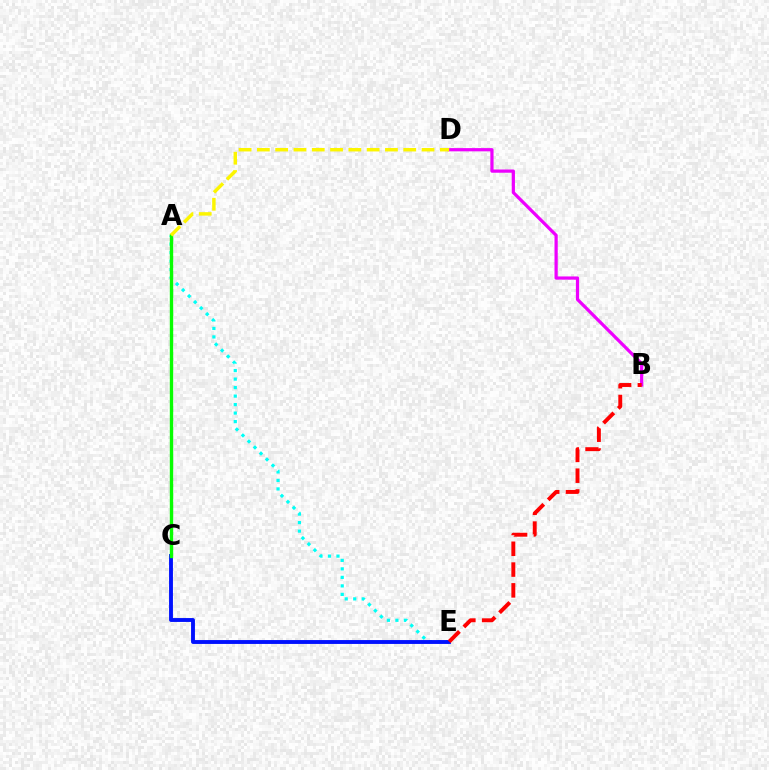{('A', 'E'): [{'color': '#00fff6', 'line_style': 'dotted', 'thickness': 2.31}], ('B', 'D'): [{'color': '#ee00ff', 'line_style': 'solid', 'thickness': 2.32}], ('C', 'E'): [{'color': '#0010ff', 'line_style': 'solid', 'thickness': 2.79}], ('A', 'C'): [{'color': '#08ff00', 'line_style': 'solid', 'thickness': 2.43}], ('B', 'E'): [{'color': '#ff0000', 'line_style': 'dashed', 'thickness': 2.82}], ('A', 'D'): [{'color': '#fcf500', 'line_style': 'dashed', 'thickness': 2.49}]}